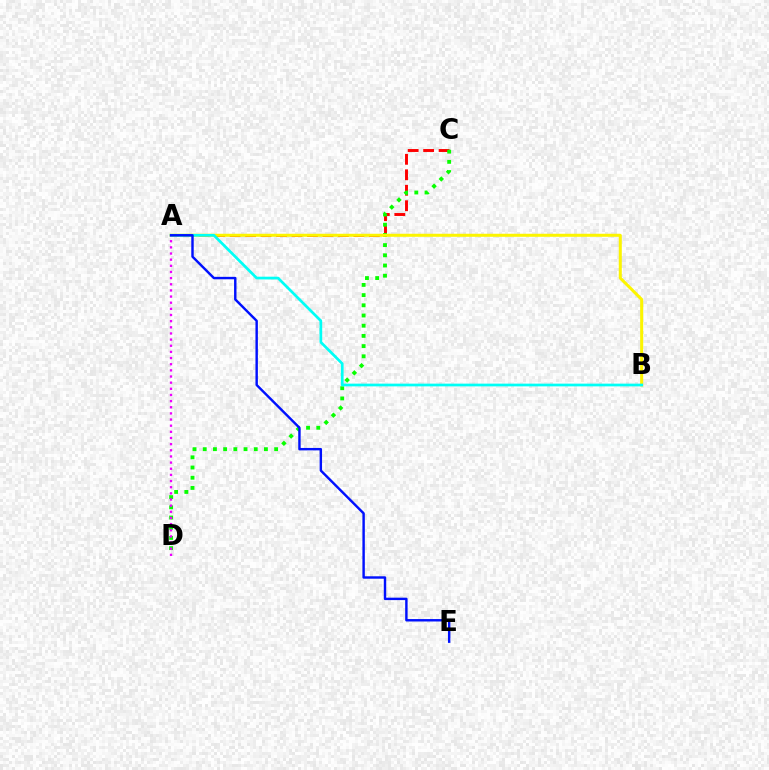{('A', 'C'): [{'color': '#ff0000', 'line_style': 'dashed', 'thickness': 2.1}], ('C', 'D'): [{'color': '#08ff00', 'line_style': 'dotted', 'thickness': 2.77}], ('A', 'B'): [{'color': '#fcf500', 'line_style': 'solid', 'thickness': 2.18}, {'color': '#00fff6', 'line_style': 'solid', 'thickness': 1.96}], ('A', 'D'): [{'color': '#ee00ff', 'line_style': 'dotted', 'thickness': 1.67}], ('A', 'E'): [{'color': '#0010ff', 'line_style': 'solid', 'thickness': 1.74}]}